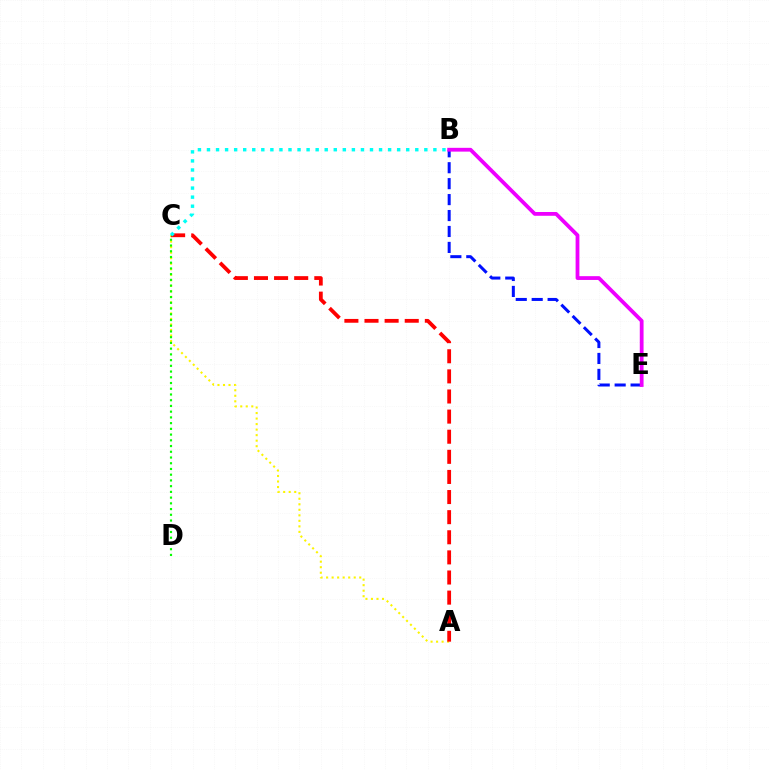{('A', 'C'): [{'color': '#fcf500', 'line_style': 'dotted', 'thickness': 1.5}, {'color': '#ff0000', 'line_style': 'dashed', 'thickness': 2.73}], ('B', 'E'): [{'color': '#0010ff', 'line_style': 'dashed', 'thickness': 2.17}, {'color': '#ee00ff', 'line_style': 'solid', 'thickness': 2.73}], ('C', 'D'): [{'color': '#08ff00', 'line_style': 'dotted', 'thickness': 1.56}], ('B', 'C'): [{'color': '#00fff6', 'line_style': 'dotted', 'thickness': 2.46}]}